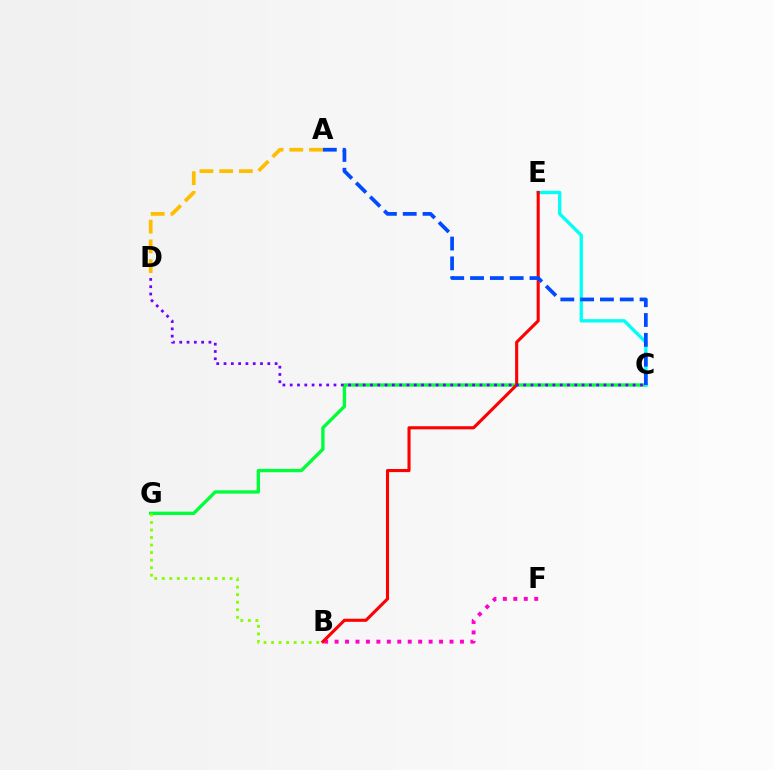{('C', 'G'): [{'color': '#00ff39', 'line_style': 'solid', 'thickness': 2.41}], ('A', 'D'): [{'color': '#ffbd00', 'line_style': 'dashed', 'thickness': 2.68}], ('B', 'G'): [{'color': '#84ff00', 'line_style': 'dotted', 'thickness': 2.05}], ('C', 'E'): [{'color': '#00fff6', 'line_style': 'solid', 'thickness': 2.4}], ('B', 'F'): [{'color': '#ff00cf', 'line_style': 'dotted', 'thickness': 2.84}], ('B', 'E'): [{'color': '#ff0000', 'line_style': 'solid', 'thickness': 2.23}], ('A', 'C'): [{'color': '#004bff', 'line_style': 'dashed', 'thickness': 2.69}], ('C', 'D'): [{'color': '#7200ff', 'line_style': 'dotted', 'thickness': 1.98}]}